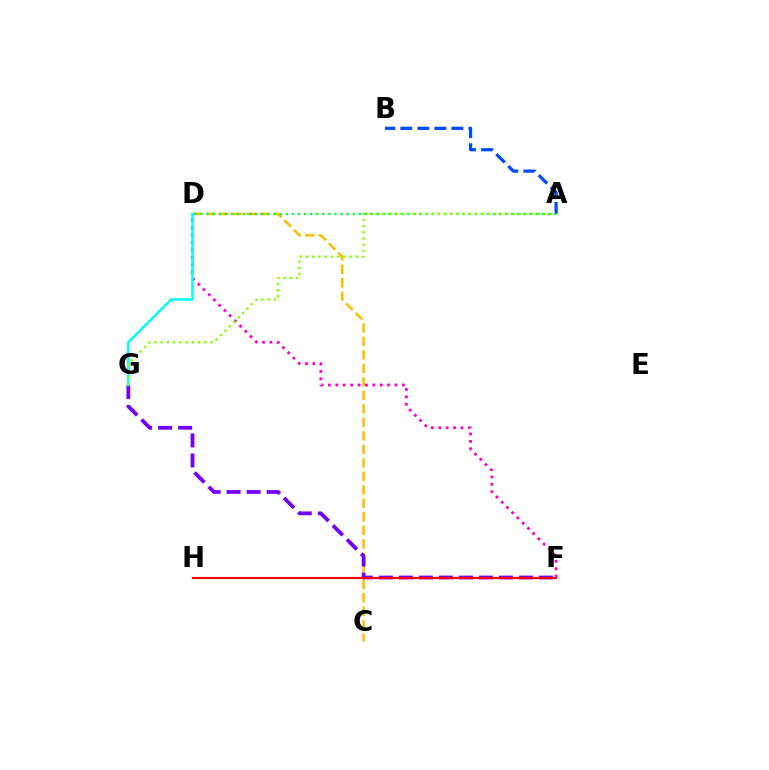{('C', 'D'): [{'color': '#ffbd00', 'line_style': 'dashed', 'thickness': 1.83}], ('F', 'G'): [{'color': '#7200ff', 'line_style': 'dashed', 'thickness': 2.72}], ('F', 'H'): [{'color': '#ff0000', 'line_style': 'solid', 'thickness': 1.54}], ('A', 'B'): [{'color': '#004bff', 'line_style': 'dashed', 'thickness': 2.31}], ('D', 'F'): [{'color': '#ff00cf', 'line_style': 'dotted', 'thickness': 2.01}], ('D', 'G'): [{'color': '#00fff6', 'line_style': 'solid', 'thickness': 1.8}], ('A', 'D'): [{'color': '#00ff39', 'line_style': 'dotted', 'thickness': 1.66}], ('A', 'G'): [{'color': '#84ff00', 'line_style': 'dotted', 'thickness': 1.69}]}